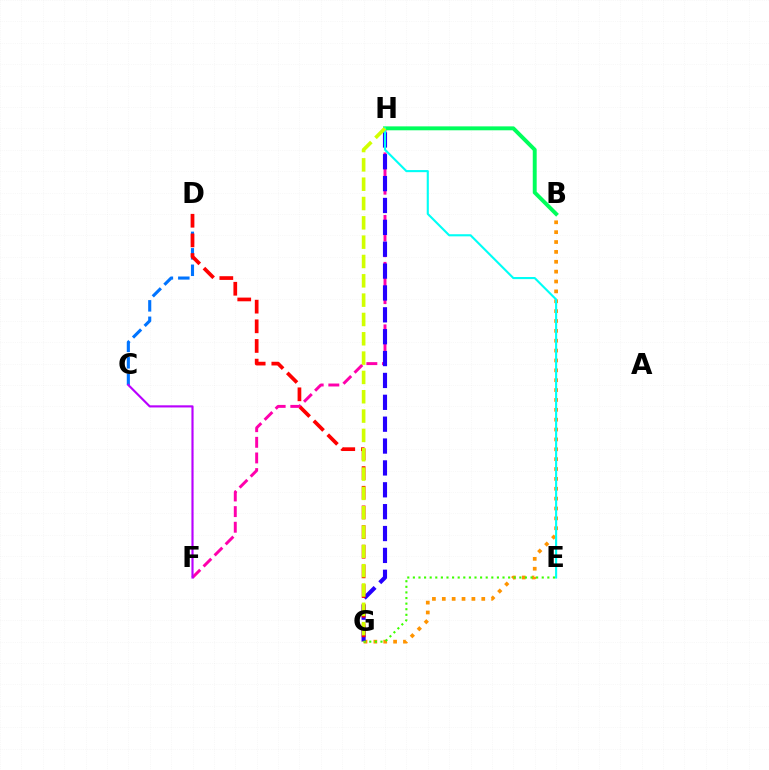{('F', 'H'): [{'color': '#ff00ac', 'line_style': 'dashed', 'thickness': 2.12}], ('B', 'G'): [{'color': '#ff9400', 'line_style': 'dotted', 'thickness': 2.68}], ('G', 'H'): [{'color': '#2500ff', 'line_style': 'dashed', 'thickness': 2.97}, {'color': '#d1ff00', 'line_style': 'dashed', 'thickness': 2.63}], ('C', 'D'): [{'color': '#0074ff', 'line_style': 'dashed', 'thickness': 2.24}], ('E', 'G'): [{'color': '#3dff00', 'line_style': 'dotted', 'thickness': 1.52}], ('C', 'F'): [{'color': '#b900ff', 'line_style': 'solid', 'thickness': 1.55}], ('B', 'H'): [{'color': '#00ff5c', 'line_style': 'solid', 'thickness': 2.82}], ('D', 'G'): [{'color': '#ff0000', 'line_style': 'dashed', 'thickness': 2.67}], ('E', 'H'): [{'color': '#00fff6', 'line_style': 'solid', 'thickness': 1.52}]}